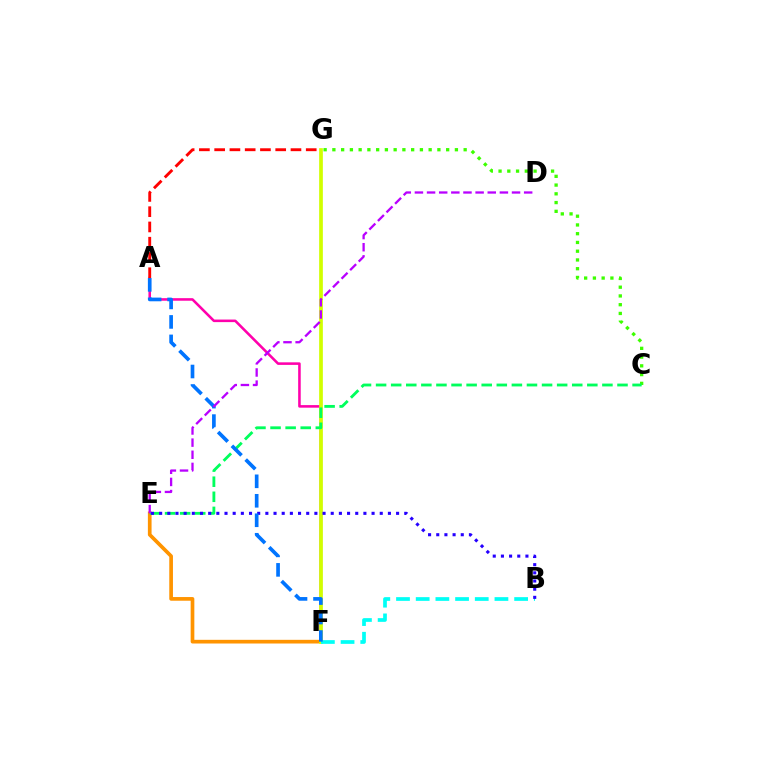{('A', 'F'): [{'color': '#ff00ac', 'line_style': 'solid', 'thickness': 1.85}, {'color': '#0074ff', 'line_style': 'dashed', 'thickness': 2.65}], ('E', 'F'): [{'color': '#ff9400', 'line_style': 'solid', 'thickness': 2.65}], ('F', 'G'): [{'color': '#d1ff00', 'line_style': 'solid', 'thickness': 2.67}], ('C', 'G'): [{'color': '#3dff00', 'line_style': 'dotted', 'thickness': 2.38}], ('C', 'E'): [{'color': '#00ff5c', 'line_style': 'dashed', 'thickness': 2.05}], ('B', 'F'): [{'color': '#00fff6', 'line_style': 'dashed', 'thickness': 2.67}], ('B', 'E'): [{'color': '#2500ff', 'line_style': 'dotted', 'thickness': 2.22}], ('A', 'G'): [{'color': '#ff0000', 'line_style': 'dashed', 'thickness': 2.07}], ('D', 'E'): [{'color': '#b900ff', 'line_style': 'dashed', 'thickness': 1.65}]}